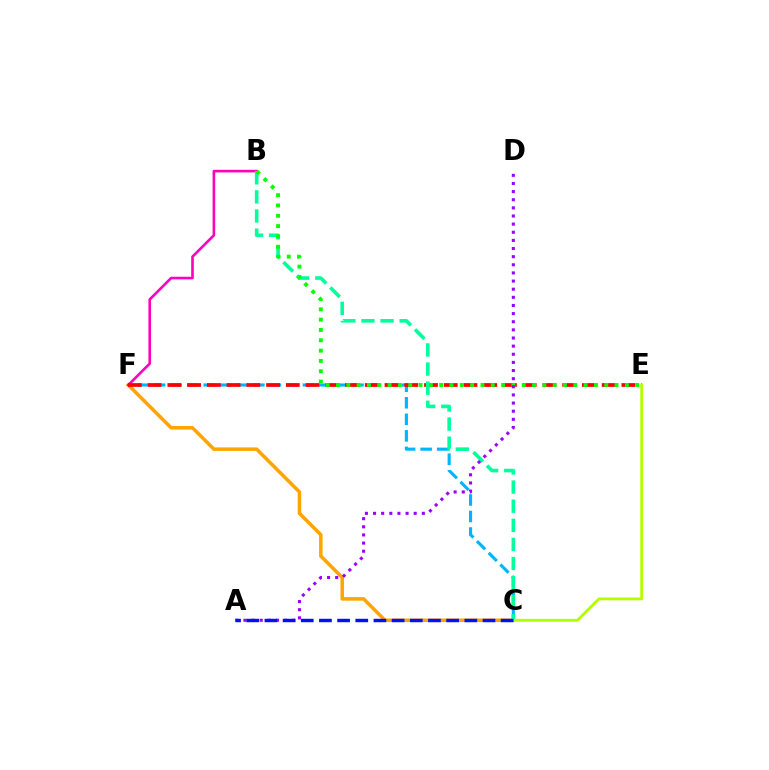{('C', 'F'): [{'color': '#00b5ff', 'line_style': 'dashed', 'thickness': 2.25}, {'color': '#ffa500', 'line_style': 'solid', 'thickness': 2.54}], ('B', 'F'): [{'color': '#ff00bd', 'line_style': 'solid', 'thickness': 1.89}], ('E', 'F'): [{'color': '#ff0000', 'line_style': 'dashed', 'thickness': 2.68}], ('B', 'C'): [{'color': '#00ff9d', 'line_style': 'dashed', 'thickness': 2.6}], ('C', 'E'): [{'color': '#b3ff00', 'line_style': 'solid', 'thickness': 2.02}], ('B', 'E'): [{'color': '#08ff00', 'line_style': 'dotted', 'thickness': 2.8}], ('A', 'D'): [{'color': '#9b00ff', 'line_style': 'dotted', 'thickness': 2.21}], ('A', 'C'): [{'color': '#0010ff', 'line_style': 'dashed', 'thickness': 2.47}]}